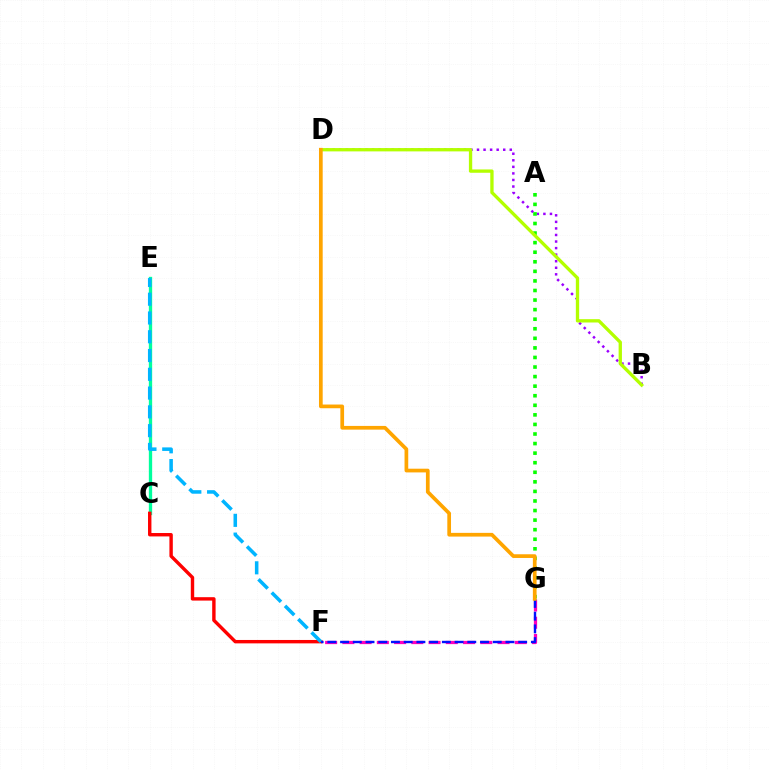{('C', 'E'): [{'color': '#00ff9d', 'line_style': 'solid', 'thickness': 2.39}], ('B', 'D'): [{'color': '#9b00ff', 'line_style': 'dotted', 'thickness': 1.78}, {'color': '#b3ff00', 'line_style': 'solid', 'thickness': 2.39}], ('A', 'G'): [{'color': '#08ff00', 'line_style': 'dotted', 'thickness': 2.6}], ('F', 'G'): [{'color': '#ff00bd', 'line_style': 'dashed', 'thickness': 2.34}, {'color': '#0010ff', 'line_style': 'dashed', 'thickness': 1.73}], ('C', 'F'): [{'color': '#ff0000', 'line_style': 'solid', 'thickness': 2.45}], ('D', 'G'): [{'color': '#ffa500', 'line_style': 'solid', 'thickness': 2.67}], ('E', 'F'): [{'color': '#00b5ff', 'line_style': 'dashed', 'thickness': 2.55}]}